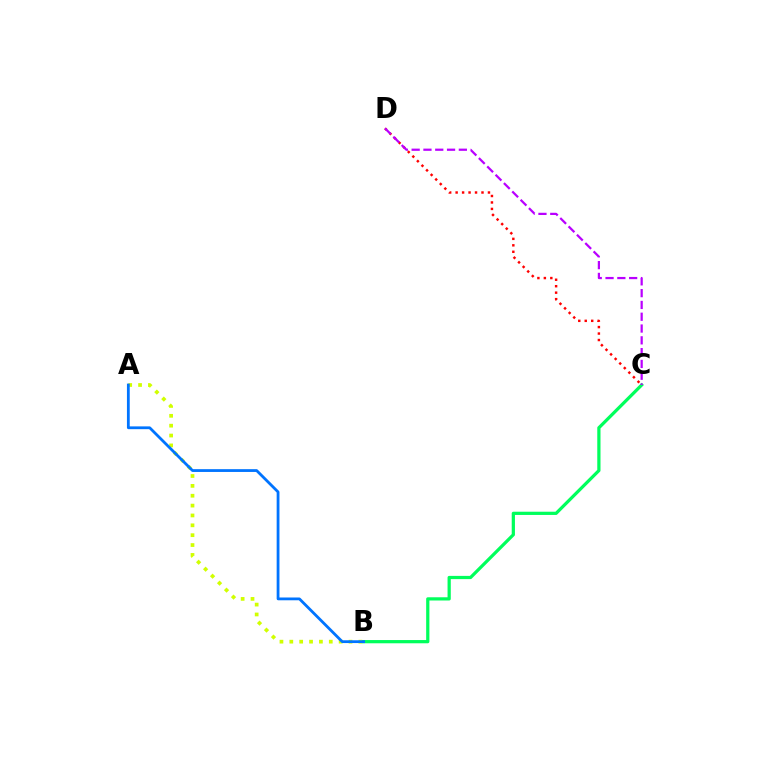{('B', 'C'): [{'color': '#00ff5c', 'line_style': 'solid', 'thickness': 2.32}], ('A', 'B'): [{'color': '#d1ff00', 'line_style': 'dotted', 'thickness': 2.68}, {'color': '#0074ff', 'line_style': 'solid', 'thickness': 2.01}], ('C', 'D'): [{'color': '#ff0000', 'line_style': 'dotted', 'thickness': 1.76}, {'color': '#b900ff', 'line_style': 'dashed', 'thickness': 1.6}]}